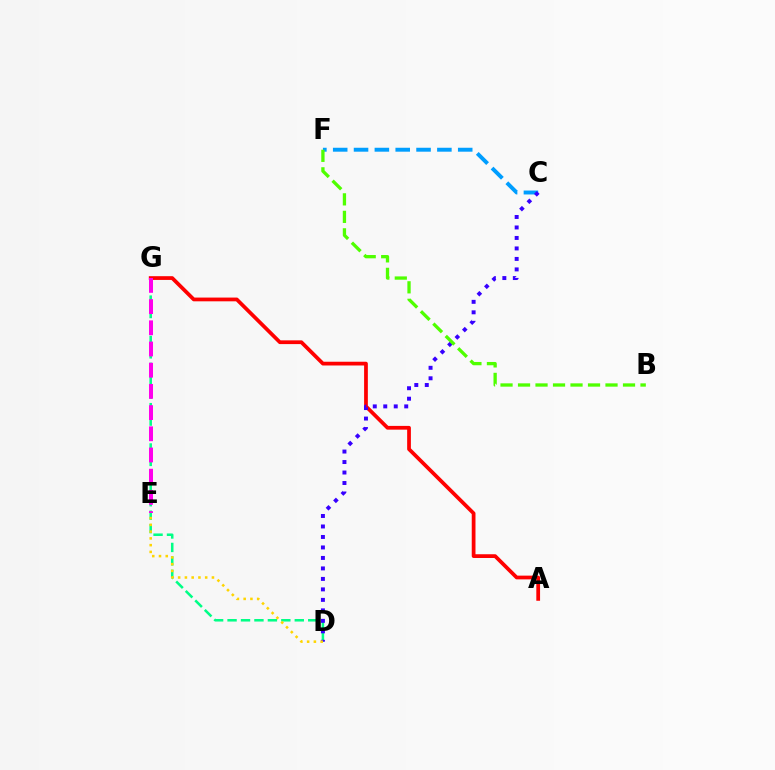{('A', 'G'): [{'color': '#ff0000', 'line_style': 'solid', 'thickness': 2.7}], ('C', 'F'): [{'color': '#009eff', 'line_style': 'dashed', 'thickness': 2.83}], ('D', 'G'): [{'color': '#00ff86', 'line_style': 'dashed', 'thickness': 1.83}], ('E', 'G'): [{'color': '#ff00ed', 'line_style': 'dashed', 'thickness': 2.88}], ('C', 'D'): [{'color': '#3700ff', 'line_style': 'dotted', 'thickness': 2.85}], ('B', 'F'): [{'color': '#4fff00', 'line_style': 'dashed', 'thickness': 2.38}], ('D', 'E'): [{'color': '#ffd500', 'line_style': 'dotted', 'thickness': 1.84}]}